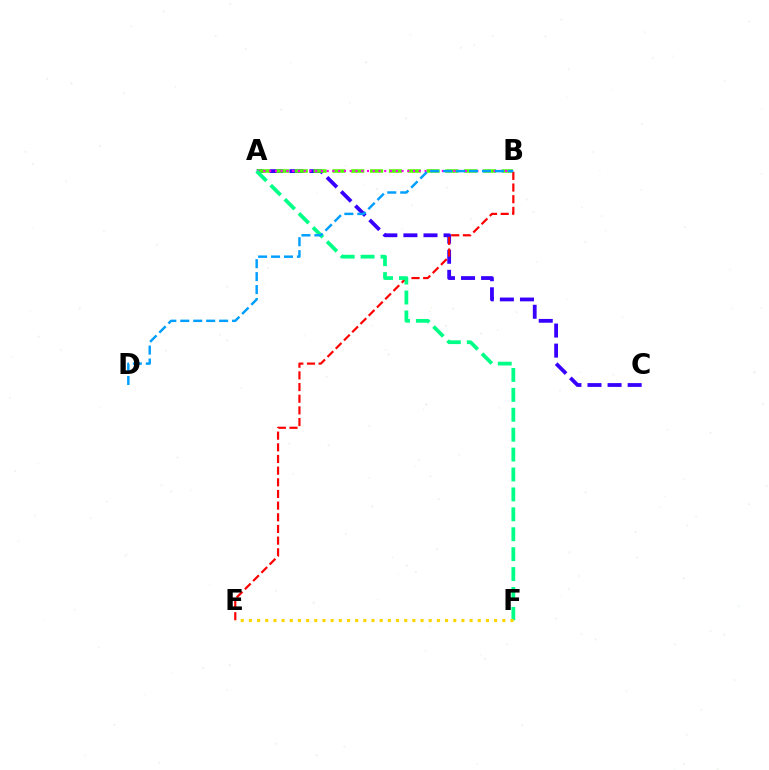{('A', 'C'): [{'color': '#3700ff', 'line_style': 'dashed', 'thickness': 2.73}], ('A', 'B'): [{'color': '#4fff00', 'line_style': 'dashed', 'thickness': 2.56}, {'color': '#ff00ed', 'line_style': 'dotted', 'thickness': 1.56}], ('B', 'E'): [{'color': '#ff0000', 'line_style': 'dashed', 'thickness': 1.58}], ('A', 'F'): [{'color': '#00ff86', 'line_style': 'dashed', 'thickness': 2.71}], ('B', 'D'): [{'color': '#009eff', 'line_style': 'dashed', 'thickness': 1.76}], ('E', 'F'): [{'color': '#ffd500', 'line_style': 'dotted', 'thickness': 2.22}]}